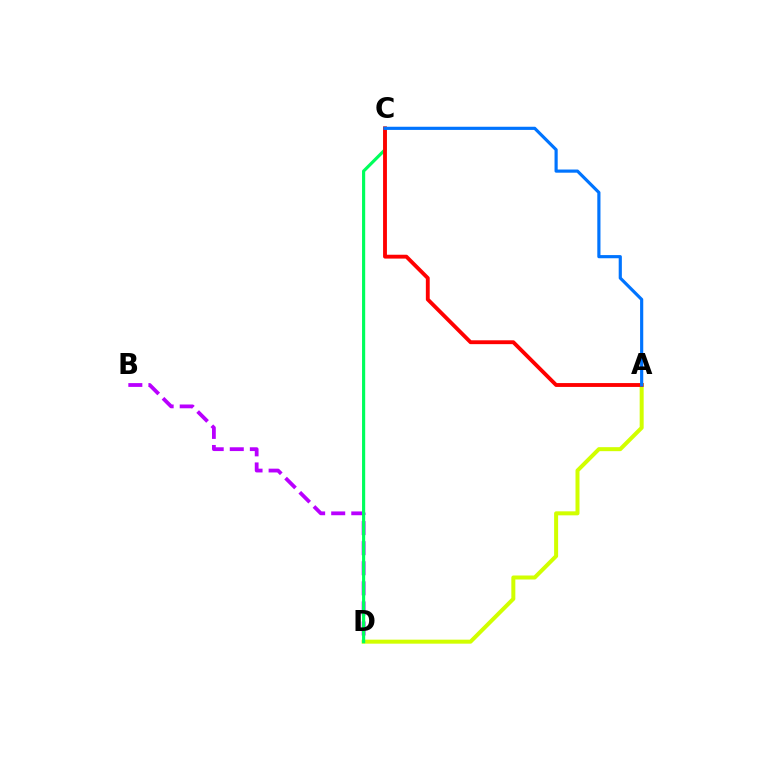{('A', 'D'): [{'color': '#d1ff00', 'line_style': 'solid', 'thickness': 2.88}], ('B', 'D'): [{'color': '#b900ff', 'line_style': 'dashed', 'thickness': 2.73}], ('C', 'D'): [{'color': '#00ff5c', 'line_style': 'solid', 'thickness': 2.27}], ('A', 'C'): [{'color': '#ff0000', 'line_style': 'solid', 'thickness': 2.77}, {'color': '#0074ff', 'line_style': 'solid', 'thickness': 2.28}]}